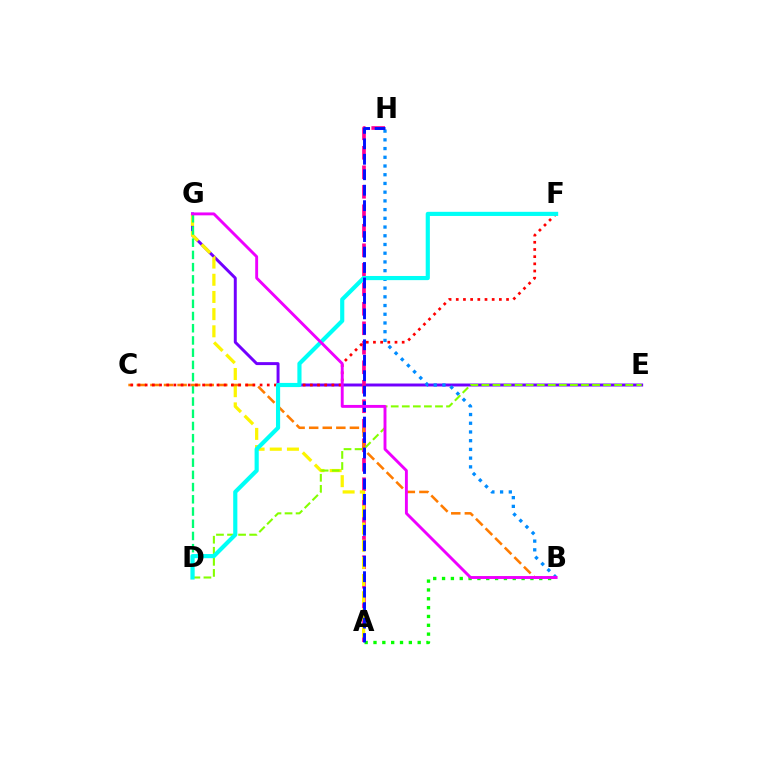{('E', 'G'): [{'color': '#7200ff', 'line_style': 'solid', 'thickness': 2.13}], ('B', 'H'): [{'color': '#008cff', 'line_style': 'dotted', 'thickness': 2.37}], ('A', 'H'): [{'color': '#ff0094', 'line_style': 'dashed', 'thickness': 2.65}, {'color': '#0010ff', 'line_style': 'dashed', 'thickness': 2.1}], ('A', 'B'): [{'color': '#08ff00', 'line_style': 'dotted', 'thickness': 2.4}], ('A', 'G'): [{'color': '#fcf500', 'line_style': 'dashed', 'thickness': 2.33}], ('D', 'E'): [{'color': '#84ff00', 'line_style': 'dashed', 'thickness': 1.5}], ('D', 'G'): [{'color': '#00ff74', 'line_style': 'dashed', 'thickness': 1.66}], ('B', 'C'): [{'color': '#ff7c00', 'line_style': 'dashed', 'thickness': 1.84}], ('C', 'F'): [{'color': '#ff0000', 'line_style': 'dotted', 'thickness': 1.95}], ('D', 'F'): [{'color': '#00fff6', 'line_style': 'solid', 'thickness': 2.99}], ('B', 'G'): [{'color': '#ee00ff', 'line_style': 'solid', 'thickness': 2.09}]}